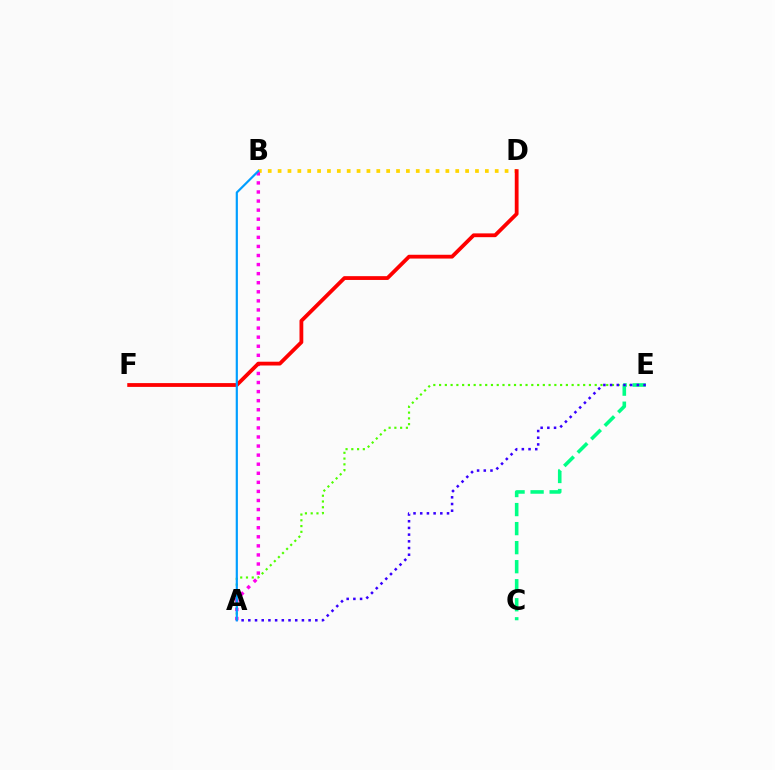{('A', 'E'): [{'color': '#4fff00', 'line_style': 'dotted', 'thickness': 1.57}, {'color': '#3700ff', 'line_style': 'dotted', 'thickness': 1.82}], ('B', 'D'): [{'color': '#ffd500', 'line_style': 'dotted', 'thickness': 2.68}], ('C', 'E'): [{'color': '#00ff86', 'line_style': 'dashed', 'thickness': 2.59}], ('A', 'B'): [{'color': '#ff00ed', 'line_style': 'dotted', 'thickness': 2.47}, {'color': '#009eff', 'line_style': 'solid', 'thickness': 1.57}], ('D', 'F'): [{'color': '#ff0000', 'line_style': 'solid', 'thickness': 2.73}]}